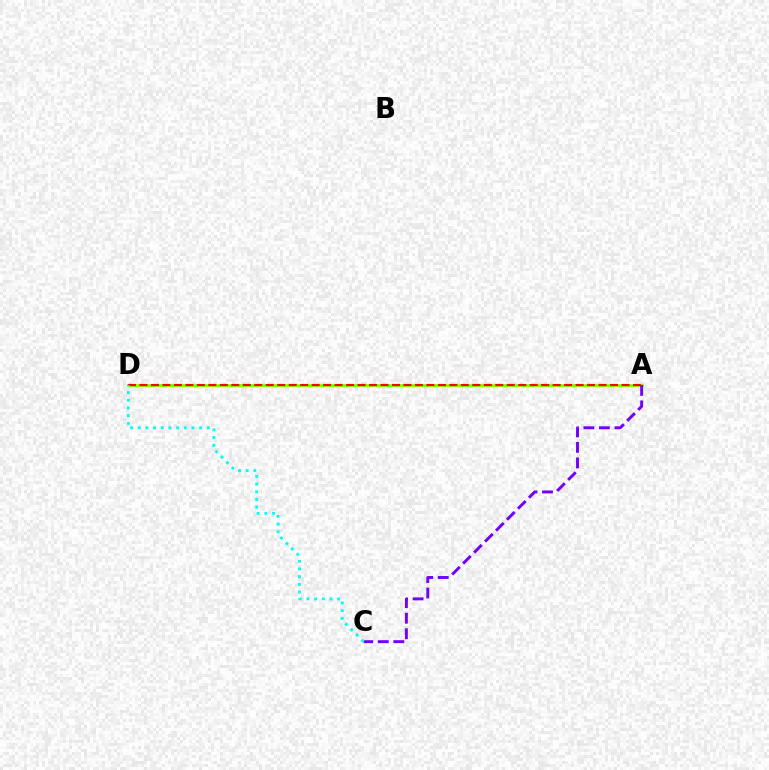{('A', 'D'): [{'color': '#84ff00', 'line_style': 'solid', 'thickness': 2.13}, {'color': '#ff0000', 'line_style': 'dashed', 'thickness': 1.56}], ('A', 'C'): [{'color': '#7200ff', 'line_style': 'dashed', 'thickness': 2.11}], ('C', 'D'): [{'color': '#00fff6', 'line_style': 'dotted', 'thickness': 2.09}]}